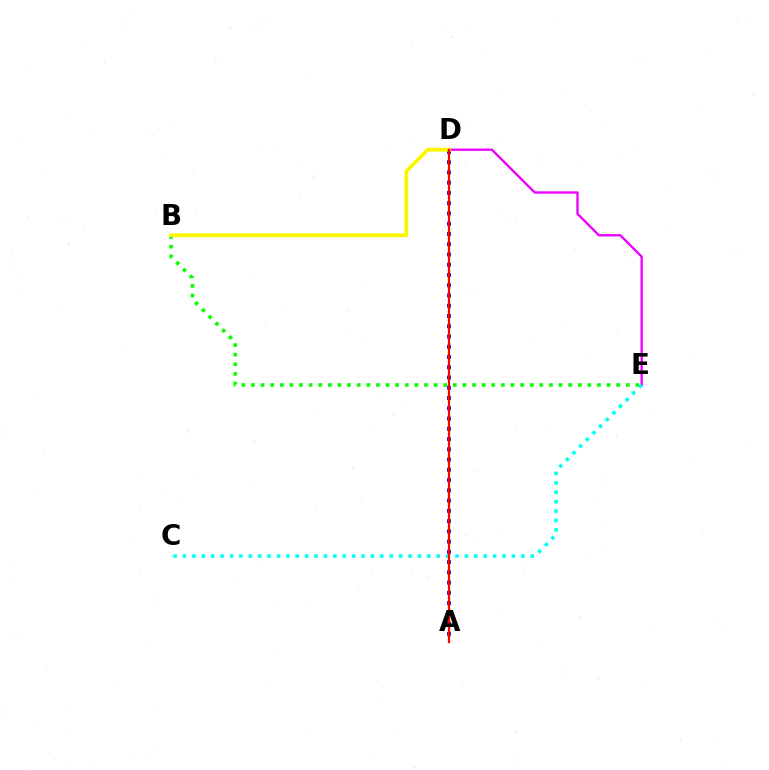{('A', 'D'): [{'color': '#0010ff', 'line_style': 'dotted', 'thickness': 2.79}, {'color': '#ff0000', 'line_style': 'solid', 'thickness': 1.62}], ('B', 'E'): [{'color': '#08ff00', 'line_style': 'dotted', 'thickness': 2.61}], ('D', 'E'): [{'color': '#ee00ff', 'line_style': 'solid', 'thickness': 1.7}], ('B', 'D'): [{'color': '#fcf500', 'line_style': 'solid', 'thickness': 2.73}], ('C', 'E'): [{'color': '#00fff6', 'line_style': 'dotted', 'thickness': 2.55}]}